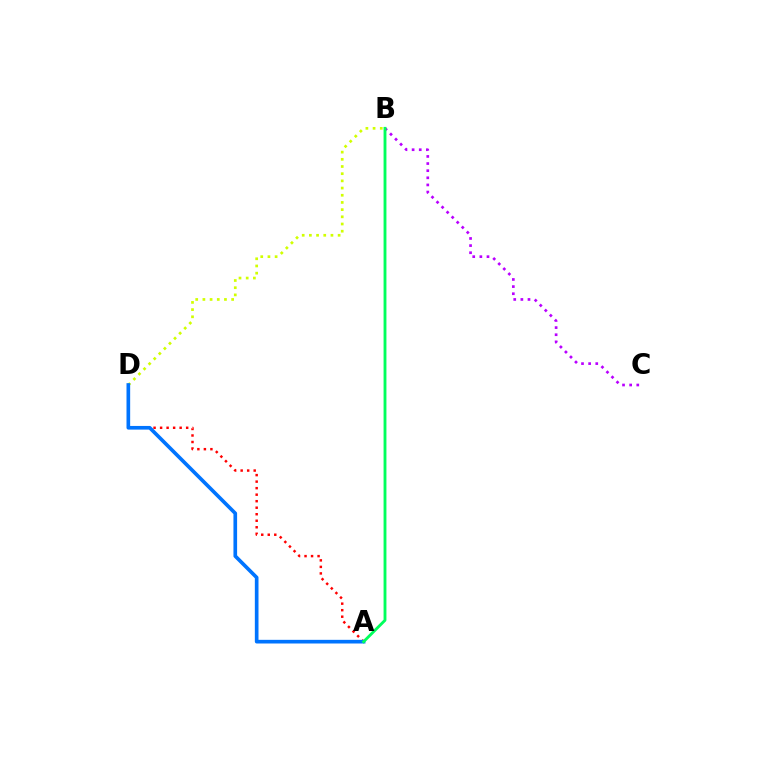{('A', 'D'): [{'color': '#ff0000', 'line_style': 'dotted', 'thickness': 1.77}, {'color': '#0074ff', 'line_style': 'solid', 'thickness': 2.63}], ('B', 'D'): [{'color': '#d1ff00', 'line_style': 'dotted', 'thickness': 1.95}], ('B', 'C'): [{'color': '#b900ff', 'line_style': 'dotted', 'thickness': 1.94}], ('A', 'B'): [{'color': '#00ff5c', 'line_style': 'solid', 'thickness': 2.06}]}